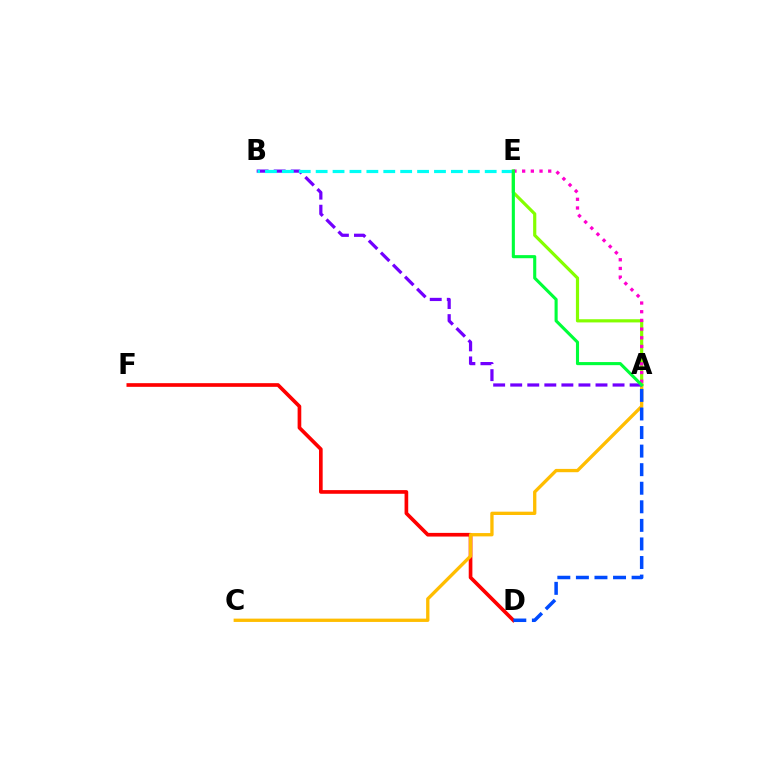{('A', 'E'): [{'color': '#84ff00', 'line_style': 'solid', 'thickness': 2.3}, {'color': '#ff00cf', 'line_style': 'dotted', 'thickness': 2.36}, {'color': '#00ff39', 'line_style': 'solid', 'thickness': 2.23}], ('D', 'F'): [{'color': '#ff0000', 'line_style': 'solid', 'thickness': 2.64}], ('A', 'C'): [{'color': '#ffbd00', 'line_style': 'solid', 'thickness': 2.38}], ('A', 'D'): [{'color': '#004bff', 'line_style': 'dashed', 'thickness': 2.52}], ('A', 'B'): [{'color': '#7200ff', 'line_style': 'dashed', 'thickness': 2.32}], ('B', 'E'): [{'color': '#00fff6', 'line_style': 'dashed', 'thickness': 2.3}]}